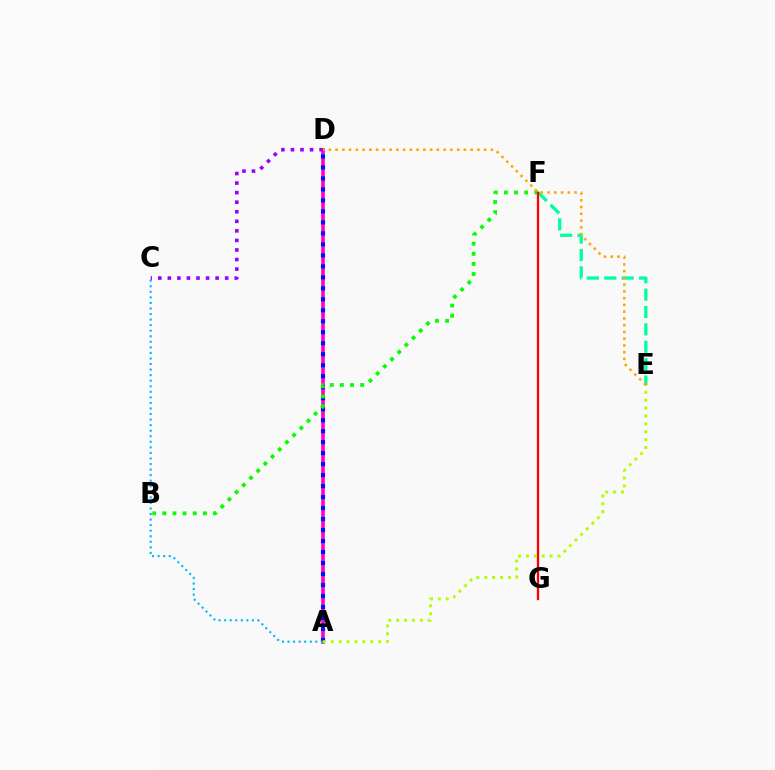{('A', 'D'): [{'color': '#ff00bd', 'line_style': 'solid', 'thickness': 2.6}, {'color': '#0010ff', 'line_style': 'dotted', 'thickness': 2.99}], ('E', 'F'): [{'color': '#00ff9d', 'line_style': 'dashed', 'thickness': 2.36}], ('B', 'F'): [{'color': '#08ff00', 'line_style': 'dotted', 'thickness': 2.75}], ('F', 'G'): [{'color': '#ff0000', 'line_style': 'solid', 'thickness': 1.65}], ('A', 'E'): [{'color': '#b3ff00', 'line_style': 'dotted', 'thickness': 2.14}], ('A', 'C'): [{'color': '#00b5ff', 'line_style': 'dotted', 'thickness': 1.51}], ('D', 'E'): [{'color': '#ffa500', 'line_style': 'dotted', 'thickness': 1.83}], ('C', 'D'): [{'color': '#9b00ff', 'line_style': 'dotted', 'thickness': 2.6}]}